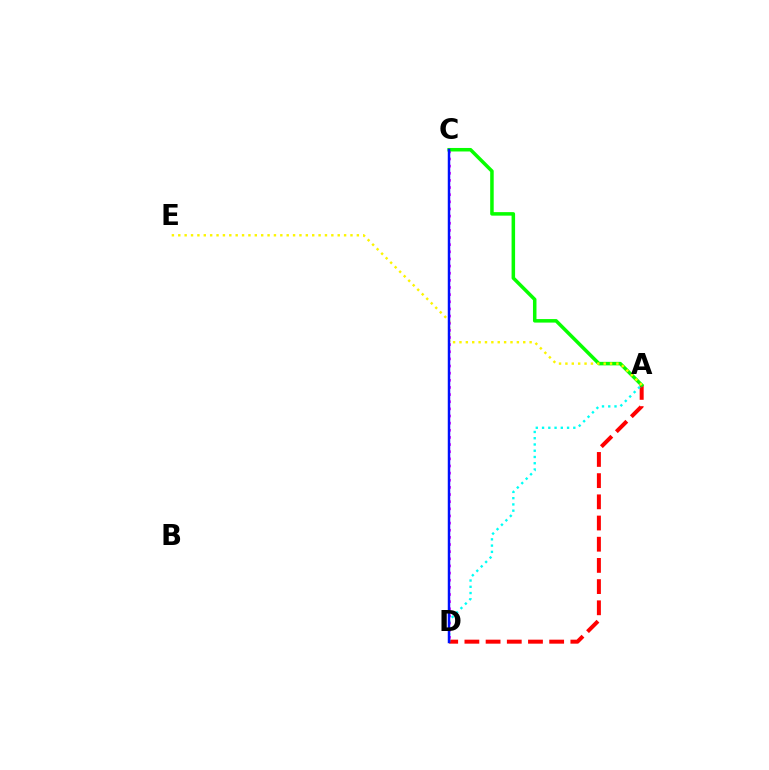{('C', 'D'): [{'color': '#ee00ff', 'line_style': 'dotted', 'thickness': 1.94}, {'color': '#0010ff', 'line_style': 'solid', 'thickness': 1.78}], ('A', 'D'): [{'color': '#ff0000', 'line_style': 'dashed', 'thickness': 2.88}, {'color': '#00fff6', 'line_style': 'dotted', 'thickness': 1.7}], ('A', 'C'): [{'color': '#08ff00', 'line_style': 'solid', 'thickness': 2.53}], ('A', 'E'): [{'color': '#fcf500', 'line_style': 'dotted', 'thickness': 1.73}]}